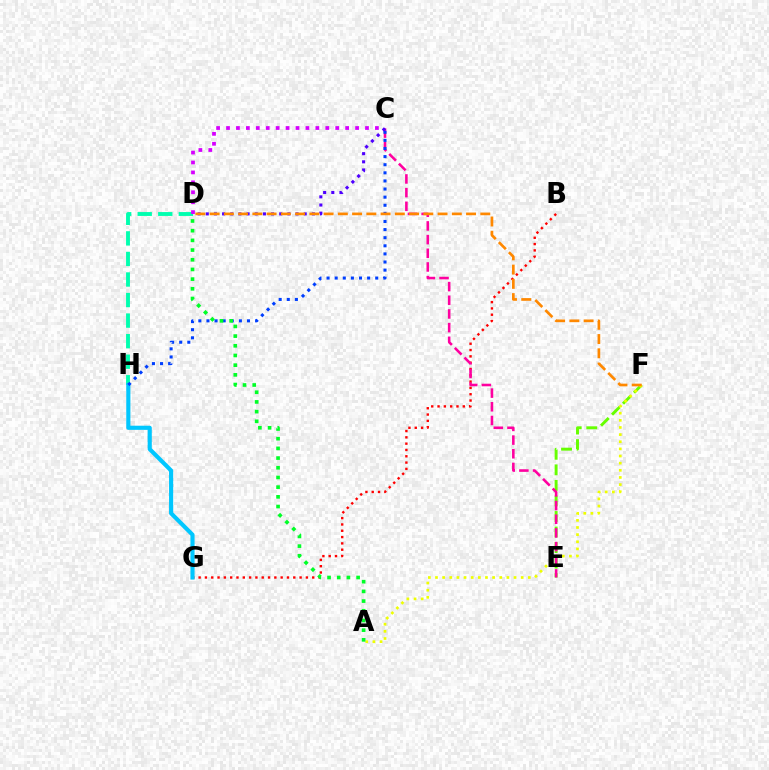{('D', 'H'): [{'color': '#00ffaf', 'line_style': 'dashed', 'thickness': 2.79}], ('E', 'F'): [{'color': '#66ff00', 'line_style': 'dashed', 'thickness': 2.11}], ('C', 'D'): [{'color': '#d600ff', 'line_style': 'dotted', 'thickness': 2.7}, {'color': '#4f00ff', 'line_style': 'dotted', 'thickness': 2.22}], ('B', 'G'): [{'color': '#ff0000', 'line_style': 'dotted', 'thickness': 1.71}], ('G', 'H'): [{'color': '#00c7ff', 'line_style': 'solid', 'thickness': 2.98}], ('C', 'E'): [{'color': '#ff00a0', 'line_style': 'dashed', 'thickness': 1.86}], ('C', 'H'): [{'color': '#003fff', 'line_style': 'dotted', 'thickness': 2.2}], ('A', 'F'): [{'color': '#eeff00', 'line_style': 'dotted', 'thickness': 1.94}], ('A', 'D'): [{'color': '#00ff27', 'line_style': 'dotted', 'thickness': 2.63}], ('D', 'F'): [{'color': '#ff8800', 'line_style': 'dashed', 'thickness': 1.94}]}